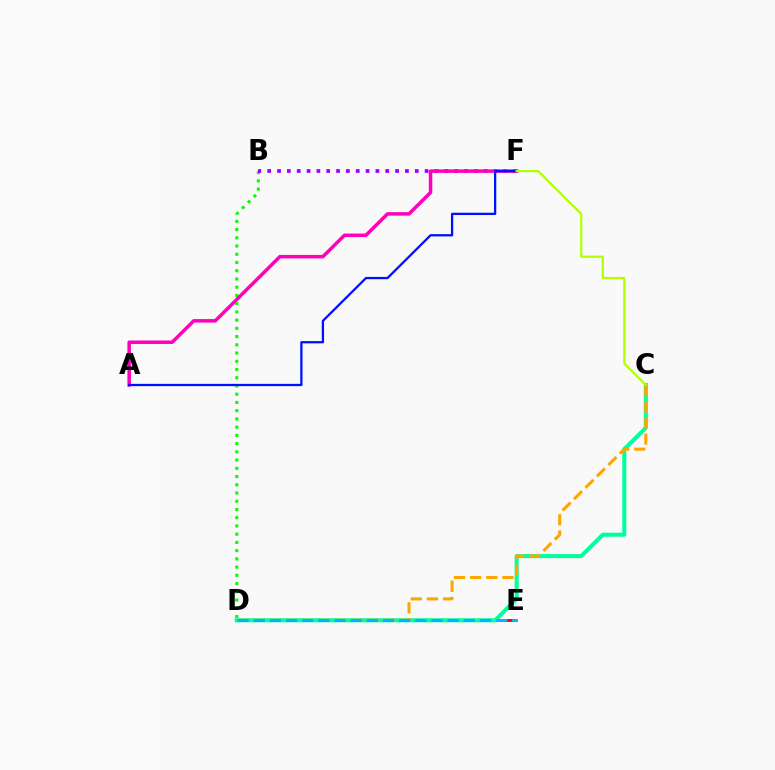{('D', 'E'): [{'color': '#ff0000', 'line_style': 'dashed', 'thickness': 2.1}, {'color': '#00b5ff', 'line_style': 'dashed', 'thickness': 2.19}], ('B', 'D'): [{'color': '#08ff00', 'line_style': 'dotted', 'thickness': 2.24}], ('C', 'D'): [{'color': '#00ff9d', 'line_style': 'solid', 'thickness': 2.92}, {'color': '#ffa500', 'line_style': 'dashed', 'thickness': 2.19}], ('B', 'F'): [{'color': '#9b00ff', 'line_style': 'dotted', 'thickness': 2.67}], ('A', 'F'): [{'color': '#ff00bd', 'line_style': 'solid', 'thickness': 2.52}, {'color': '#0010ff', 'line_style': 'solid', 'thickness': 1.64}], ('C', 'F'): [{'color': '#b3ff00', 'line_style': 'solid', 'thickness': 1.59}]}